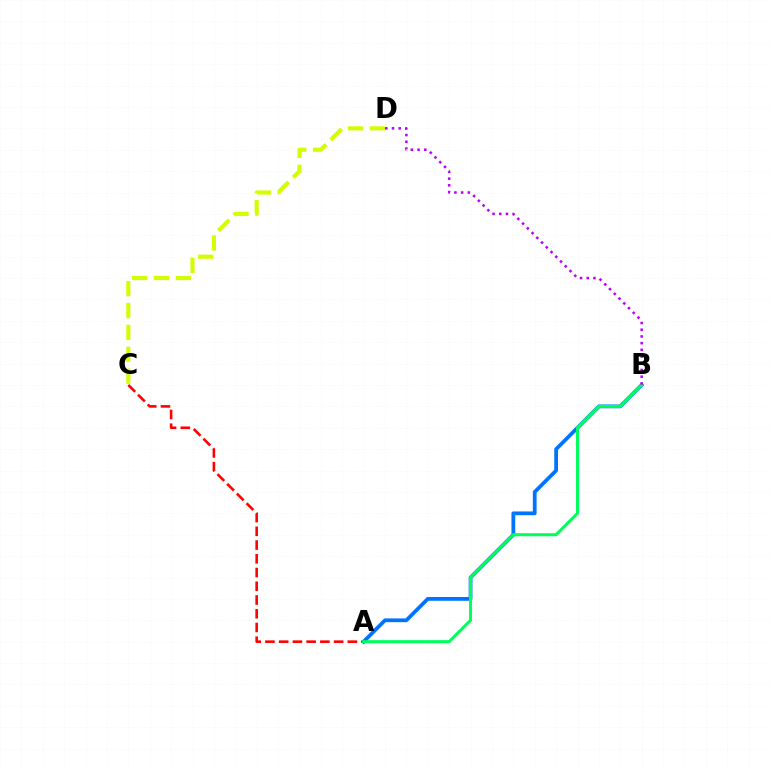{('C', 'D'): [{'color': '#d1ff00', 'line_style': 'dashed', 'thickness': 2.97}], ('A', 'C'): [{'color': '#ff0000', 'line_style': 'dashed', 'thickness': 1.87}], ('A', 'B'): [{'color': '#0074ff', 'line_style': 'solid', 'thickness': 2.71}, {'color': '#00ff5c', 'line_style': 'solid', 'thickness': 2.19}], ('B', 'D'): [{'color': '#b900ff', 'line_style': 'dotted', 'thickness': 1.82}]}